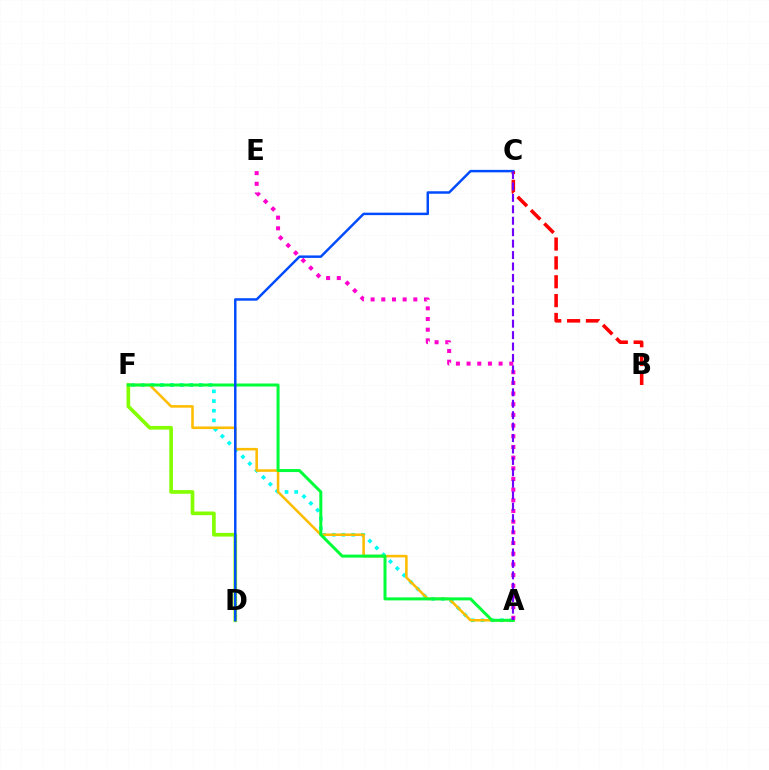{('D', 'F'): [{'color': '#84ff00', 'line_style': 'solid', 'thickness': 2.64}], ('A', 'F'): [{'color': '#00fff6', 'line_style': 'dotted', 'thickness': 2.63}, {'color': '#ffbd00', 'line_style': 'solid', 'thickness': 1.84}, {'color': '#00ff39', 'line_style': 'solid', 'thickness': 2.17}], ('B', 'C'): [{'color': '#ff0000', 'line_style': 'dashed', 'thickness': 2.56}], ('C', 'D'): [{'color': '#004bff', 'line_style': 'solid', 'thickness': 1.78}], ('A', 'E'): [{'color': '#ff00cf', 'line_style': 'dotted', 'thickness': 2.9}], ('A', 'C'): [{'color': '#7200ff', 'line_style': 'dashed', 'thickness': 1.55}]}